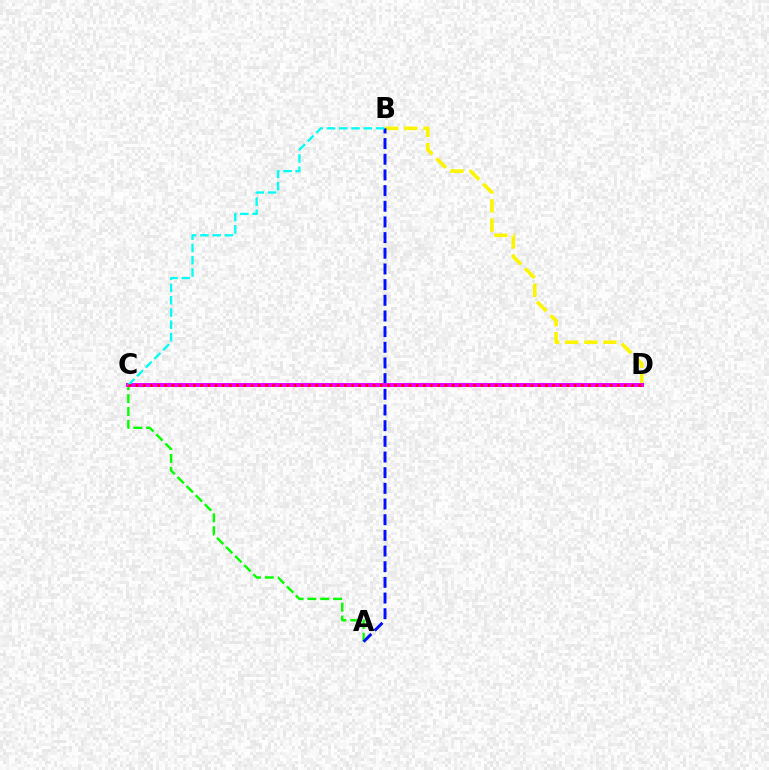{('A', 'C'): [{'color': '#08ff00', 'line_style': 'dashed', 'thickness': 1.75}], ('B', 'D'): [{'color': '#fcf500', 'line_style': 'dashed', 'thickness': 2.6}], ('A', 'B'): [{'color': '#0010ff', 'line_style': 'dashed', 'thickness': 2.13}], ('C', 'D'): [{'color': '#ee00ff', 'line_style': 'solid', 'thickness': 2.89}, {'color': '#ff0000', 'line_style': 'dotted', 'thickness': 1.95}], ('B', 'C'): [{'color': '#00fff6', 'line_style': 'dashed', 'thickness': 1.67}]}